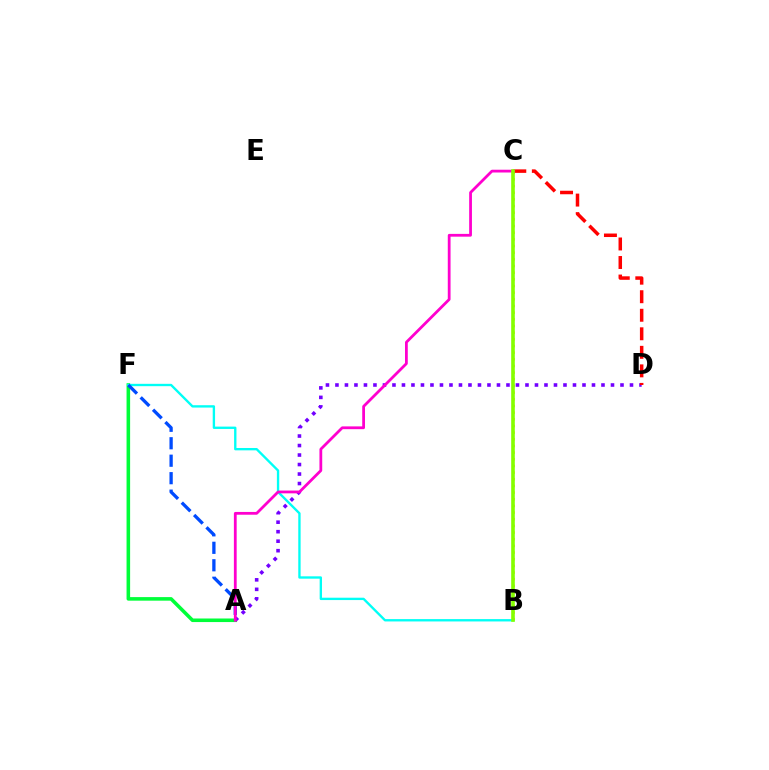{('A', 'F'): [{'color': '#00ff39', 'line_style': 'solid', 'thickness': 2.57}, {'color': '#004bff', 'line_style': 'dashed', 'thickness': 2.37}], ('B', 'C'): [{'color': '#ffbd00', 'line_style': 'dotted', 'thickness': 1.81}, {'color': '#84ff00', 'line_style': 'solid', 'thickness': 2.61}], ('B', 'F'): [{'color': '#00fff6', 'line_style': 'solid', 'thickness': 1.69}], ('A', 'D'): [{'color': '#7200ff', 'line_style': 'dotted', 'thickness': 2.58}], ('C', 'D'): [{'color': '#ff0000', 'line_style': 'dashed', 'thickness': 2.52}], ('A', 'C'): [{'color': '#ff00cf', 'line_style': 'solid', 'thickness': 2.0}]}